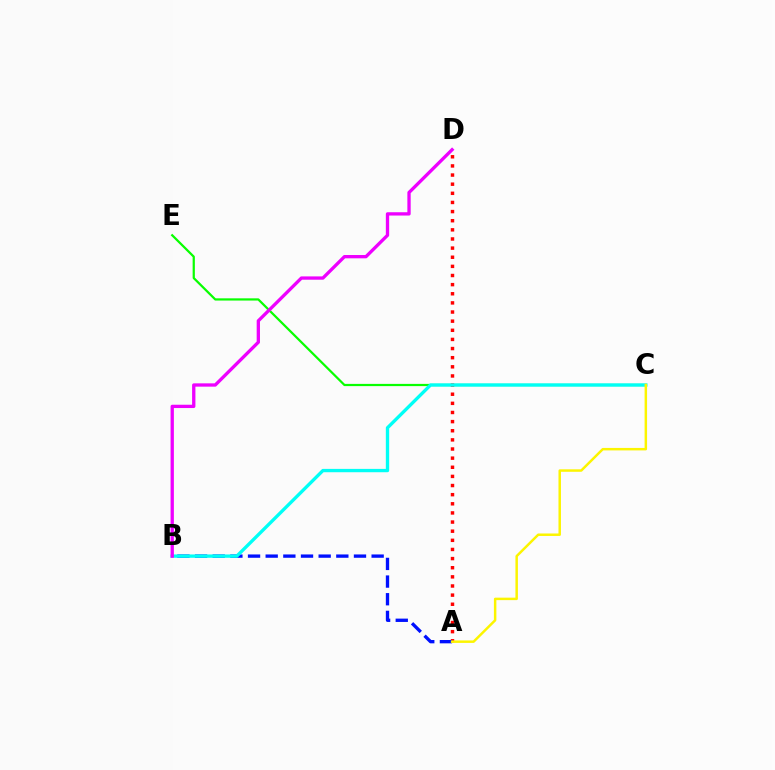{('C', 'E'): [{'color': '#08ff00', 'line_style': 'solid', 'thickness': 1.6}], ('A', 'D'): [{'color': '#ff0000', 'line_style': 'dotted', 'thickness': 2.48}], ('A', 'B'): [{'color': '#0010ff', 'line_style': 'dashed', 'thickness': 2.4}], ('B', 'C'): [{'color': '#00fff6', 'line_style': 'solid', 'thickness': 2.4}], ('A', 'C'): [{'color': '#fcf500', 'line_style': 'solid', 'thickness': 1.79}], ('B', 'D'): [{'color': '#ee00ff', 'line_style': 'solid', 'thickness': 2.38}]}